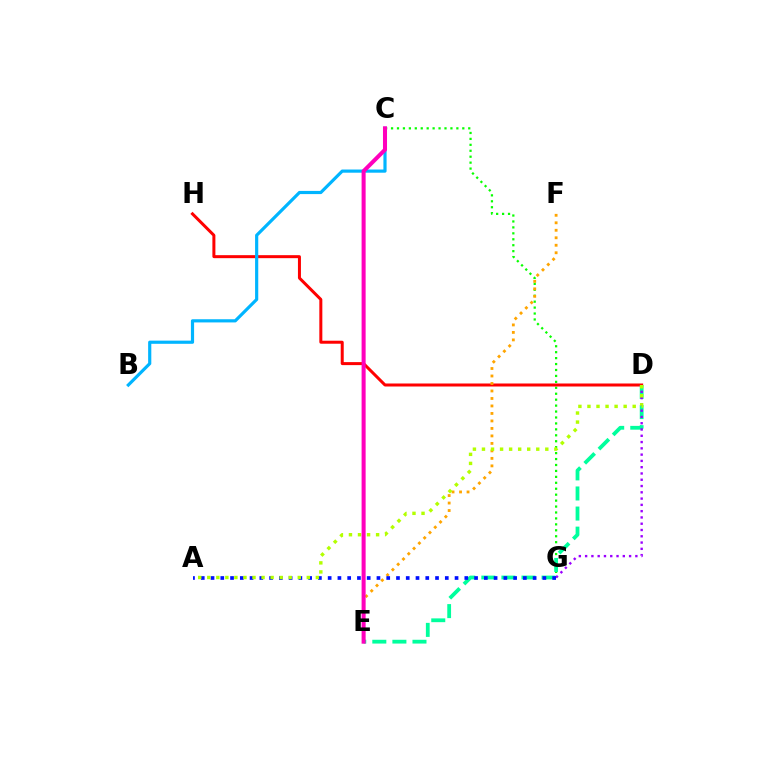{('C', 'G'): [{'color': '#08ff00', 'line_style': 'dotted', 'thickness': 1.61}], ('D', 'H'): [{'color': '#ff0000', 'line_style': 'solid', 'thickness': 2.16}], ('D', 'E'): [{'color': '#00ff9d', 'line_style': 'dashed', 'thickness': 2.73}], ('D', 'G'): [{'color': '#9b00ff', 'line_style': 'dotted', 'thickness': 1.71}], ('E', 'F'): [{'color': '#ffa500', 'line_style': 'dotted', 'thickness': 2.04}], ('A', 'G'): [{'color': '#0010ff', 'line_style': 'dotted', 'thickness': 2.65}], ('A', 'D'): [{'color': '#b3ff00', 'line_style': 'dotted', 'thickness': 2.46}], ('B', 'C'): [{'color': '#00b5ff', 'line_style': 'solid', 'thickness': 2.29}], ('C', 'E'): [{'color': '#ff00bd', 'line_style': 'solid', 'thickness': 2.91}]}